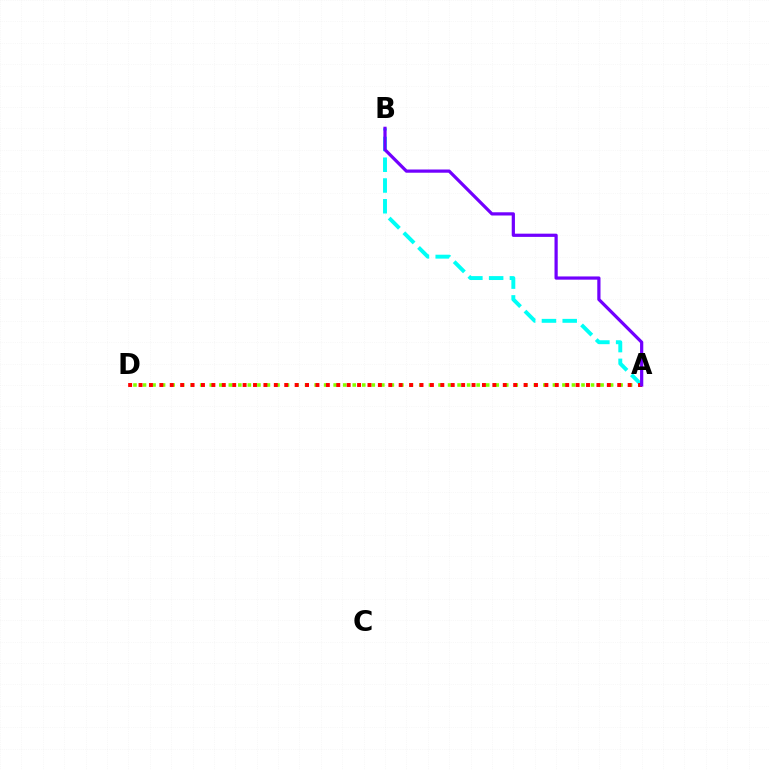{('A', 'D'): [{'color': '#84ff00', 'line_style': 'dotted', 'thickness': 2.59}, {'color': '#ff0000', 'line_style': 'dotted', 'thickness': 2.83}], ('A', 'B'): [{'color': '#00fff6', 'line_style': 'dashed', 'thickness': 2.82}, {'color': '#7200ff', 'line_style': 'solid', 'thickness': 2.32}]}